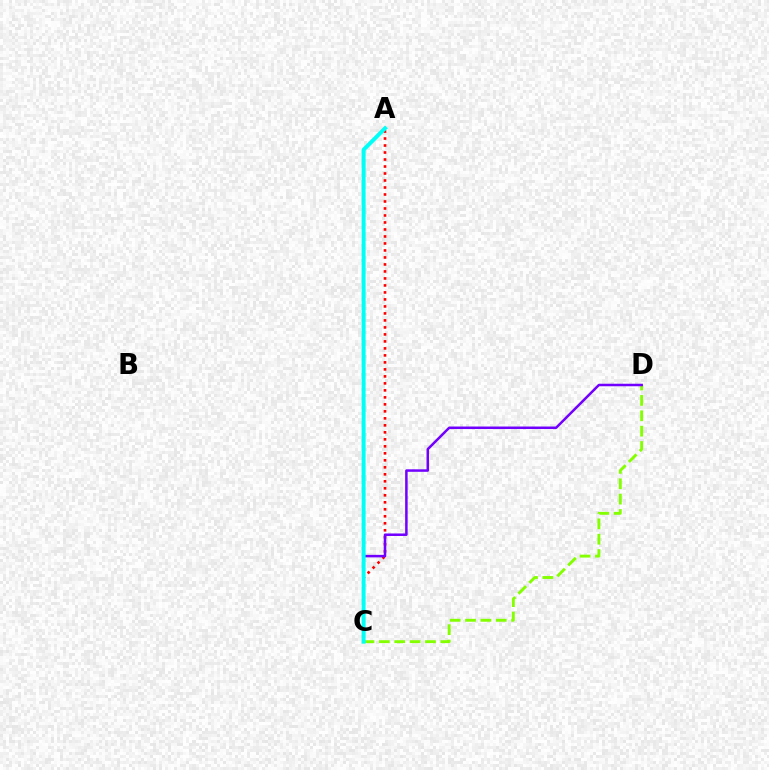{('A', 'C'): [{'color': '#ff0000', 'line_style': 'dotted', 'thickness': 1.9}, {'color': '#00fff6', 'line_style': 'solid', 'thickness': 2.86}], ('C', 'D'): [{'color': '#84ff00', 'line_style': 'dashed', 'thickness': 2.09}, {'color': '#7200ff', 'line_style': 'solid', 'thickness': 1.81}]}